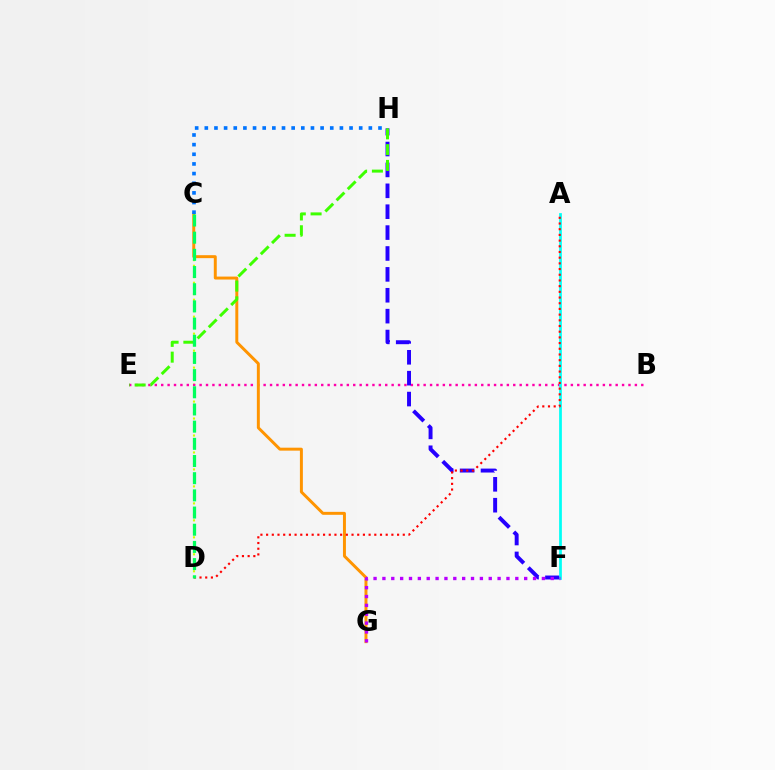{('C', 'D'): [{'color': '#d1ff00', 'line_style': 'dotted', 'thickness': 1.54}, {'color': '#00ff5c', 'line_style': 'dashed', 'thickness': 2.33}], ('B', 'E'): [{'color': '#ff00ac', 'line_style': 'dotted', 'thickness': 1.74}], ('F', 'H'): [{'color': '#2500ff', 'line_style': 'dashed', 'thickness': 2.84}], ('C', 'G'): [{'color': '#ff9400', 'line_style': 'solid', 'thickness': 2.13}], ('E', 'H'): [{'color': '#3dff00', 'line_style': 'dashed', 'thickness': 2.15}], ('A', 'F'): [{'color': '#00fff6', 'line_style': 'solid', 'thickness': 1.98}], ('A', 'D'): [{'color': '#ff0000', 'line_style': 'dotted', 'thickness': 1.55}], ('F', 'G'): [{'color': '#b900ff', 'line_style': 'dotted', 'thickness': 2.41}], ('C', 'H'): [{'color': '#0074ff', 'line_style': 'dotted', 'thickness': 2.62}]}